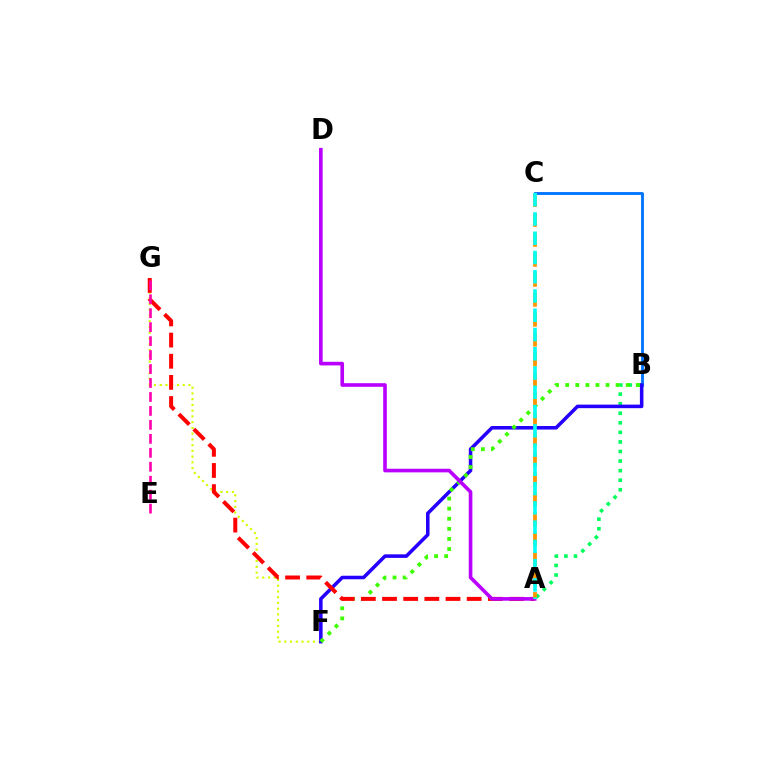{('F', 'G'): [{'color': '#d1ff00', 'line_style': 'dotted', 'thickness': 1.56}], ('B', 'C'): [{'color': '#0074ff', 'line_style': 'solid', 'thickness': 2.05}], ('A', 'B'): [{'color': '#00ff5c', 'line_style': 'dotted', 'thickness': 2.6}], ('B', 'F'): [{'color': '#2500ff', 'line_style': 'solid', 'thickness': 2.55}, {'color': '#3dff00', 'line_style': 'dotted', 'thickness': 2.74}], ('A', 'G'): [{'color': '#ff0000', 'line_style': 'dashed', 'thickness': 2.87}], ('E', 'G'): [{'color': '#ff00ac', 'line_style': 'dashed', 'thickness': 1.9}], ('A', 'D'): [{'color': '#b900ff', 'line_style': 'solid', 'thickness': 2.61}], ('A', 'C'): [{'color': '#ff9400', 'line_style': 'dashed', 'thickness': 2.71}, {'color': '#00fff6', 'line_style': 'dashed', 'thickness': 2.62}]}